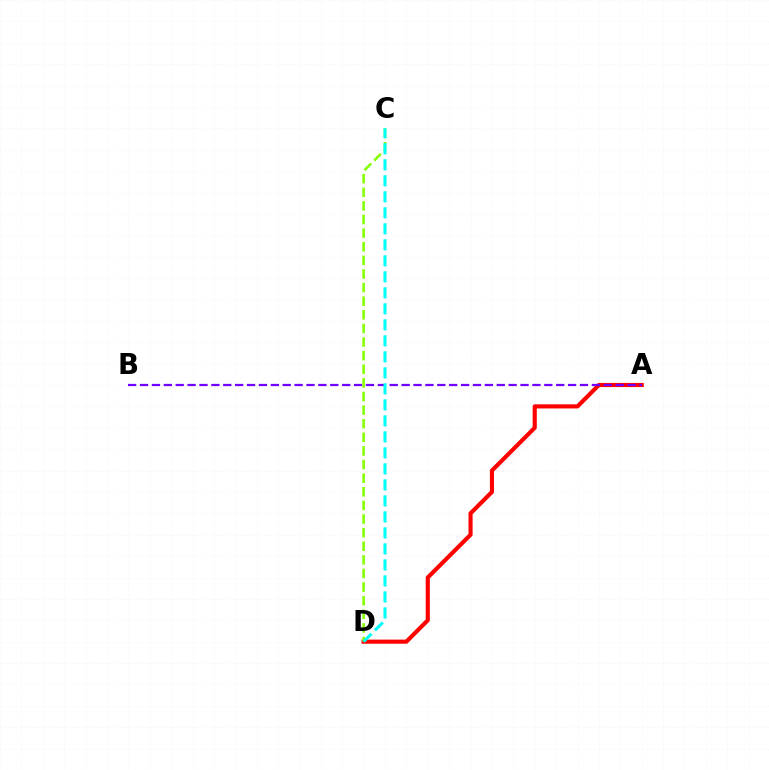{('A', 'D'): [{'color': '#ff0000', 'line_style': 'solid', 'thickness': 2.97}], ('A', 'B'): [{'color': '#7200ff', 'line_style': 'dashed', 'thickness': 1.62}], ('C', 'D'): [{'color': '#84ff00', 'line_style': 'dashed', 'thickness': 1.85}, {'color': '#00fff6', 'line_style': 'dashed', 'thickness': 2.17}]}